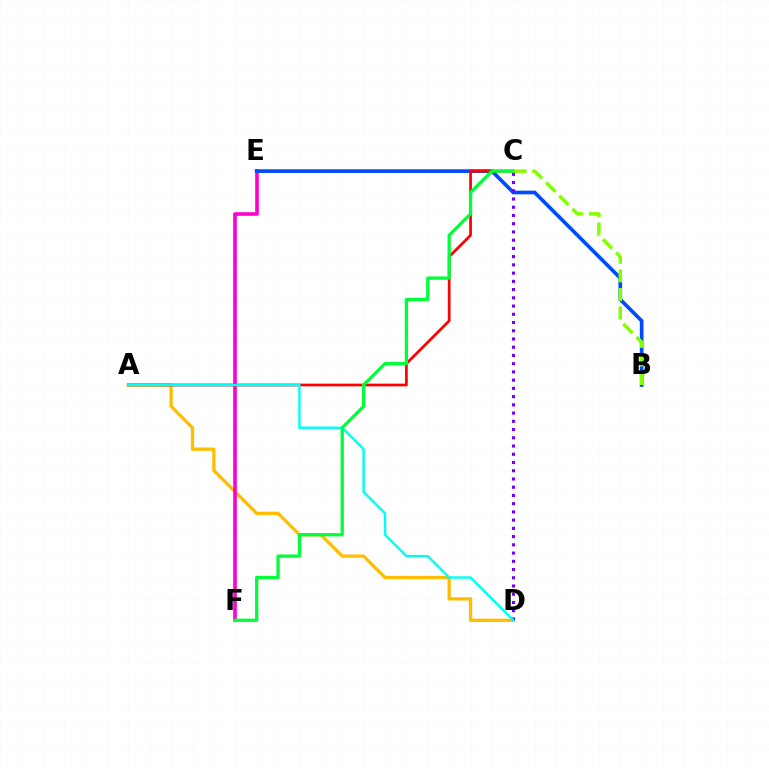{('A', 'D'): [{'color': '#ffbd00', 'line_style': 'solid', 'thickness': 2.36}, {'color': '#00fff6', 'line_style': 'solid', 'thickness': 1.77}], ('E', 'F'): [{'color': '#ff00cf', 'line_style': 'solid', 'thickness': 2.61}], ('B', 'E'): [{'color': '#004bff', 'line_style': 'solid', 'thickness': 2.65}], ('C', 'D'): [{'color': '#7200ff', 'line_style': 'dotted', 'thickness': 2.24}], ('A', 'C'): [{'color': '#ff0000', 'line_style': 'solid', 'thickness': 1.96}], ('C', 'F'): [{'color': '#00ff39', 'line_style': 'solid', 'thickness': 2.35}], ('B', 'C'): [{'color': '#84ff00', 'line_style': 'dashed', 'thickness': 2.52}]}